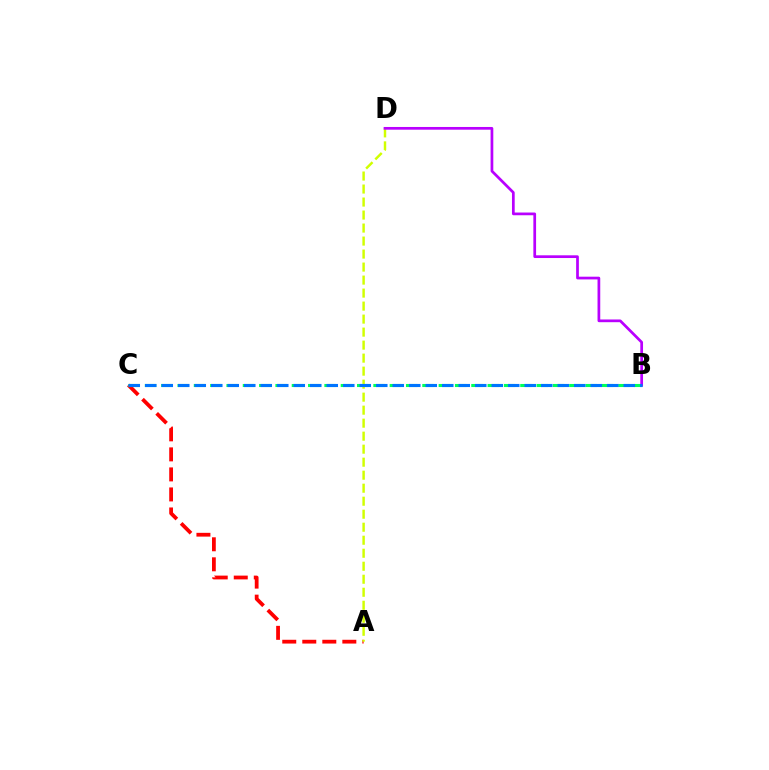{('A', 'C'): [{'color': '#ff0000', 'line_style': 'dashed', 'thickness': 2.72}], ('B', 'C'): [{'color': '#00ff5c', 'line_style': 'dashed', 'thickness': 2.22}, {'color': '#0074ff', 'line_style': 'dashed', 'thickness': 2.24}], ('A', 'D'): [{'color': '#d1ff00', 'line_style': 'dashed', 'thickness': 1.77}], ('B', 'D'): [{'color': '#b900ff', 'line_style': 'solid', 'thickness': 1.96}]}